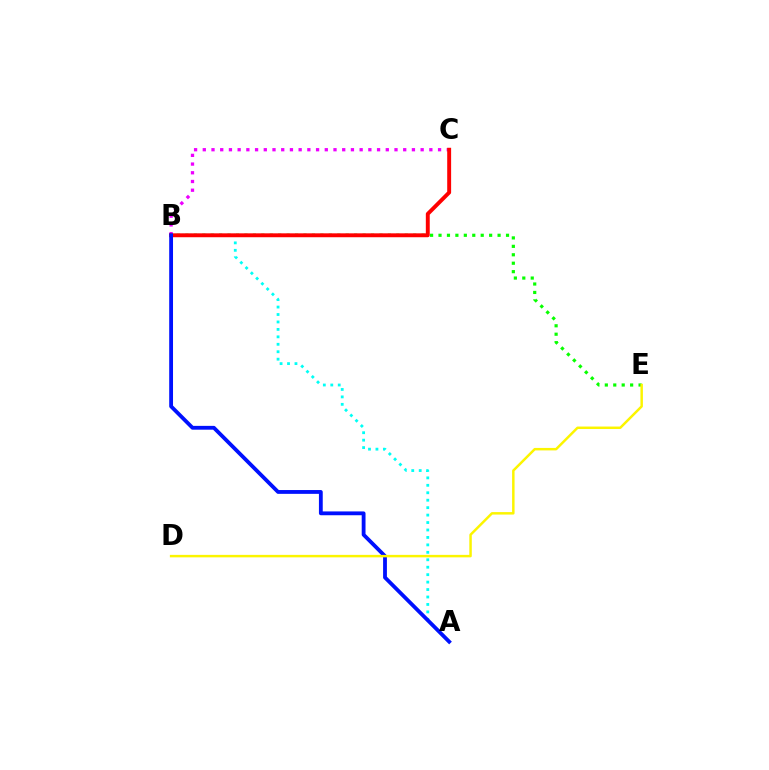{('B', 'E'): [{'color': '#08ff00', 'line_style': 'dotted', 'thickness': 2.29}], ('A', 'B'): [{'color': '#00fff6', 'line_style': 'dotted', 'thickness': 2.02}, {'color': '#0010ff', 'line_style': 'solid', 'thickness': 2.75}], ('B', 'C'): [{'color': '#ee00ff', 'line_style': 'dotted', 'thickness': 2.37}, {'color': '#ff0000', 'line_style': 'solid', 'thickness': 2.81}], ('D', 'E'): [{'color': '#fcf500', 'line_style': 'solid', 'thickness': 1.78}]}